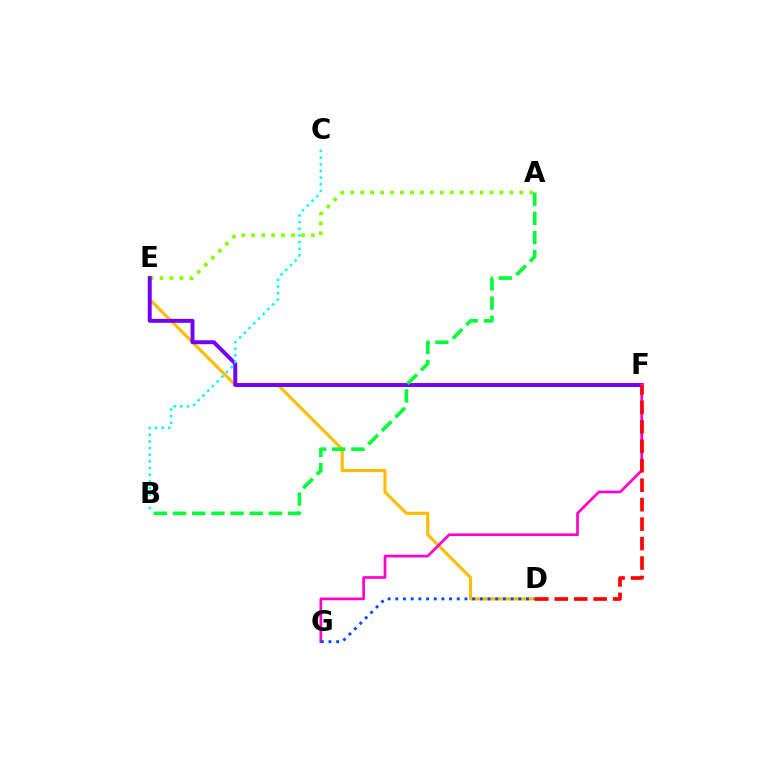{('D', 'E'): [{'color': '#ffbd00', 'line_style': 'solid', 'thickness': 2.26}], ('A', 'E'): [{'color': '#84ff00', 'line_style': 'dotted', 'thickness': 2.7}], ('E', 'F'): [{'color': '#7200ff', 'line_style': 'solid', 'thickness': 2.83}], ('F', 'G'): [{'color': '#ff00cf', 'line_style': 'solid', 'thickness': 1.93}], ('D', 'F'): [{'color': '#ff0000', 'line_style': 'dashed', 'thickness': 2.64}], ('D', 'G'): [{'color': '#004bff', 'line_style': 'dotted', 'thickness': 2.09}], ('B', 'C'): [{'color': '#00fff6', 'line_style': 'dotted', 'thickness': 1.81}], ('A', 'B'): [{'color': '#00ff39', 'line_style': 'dashed', 'thickness': 2.6}]}